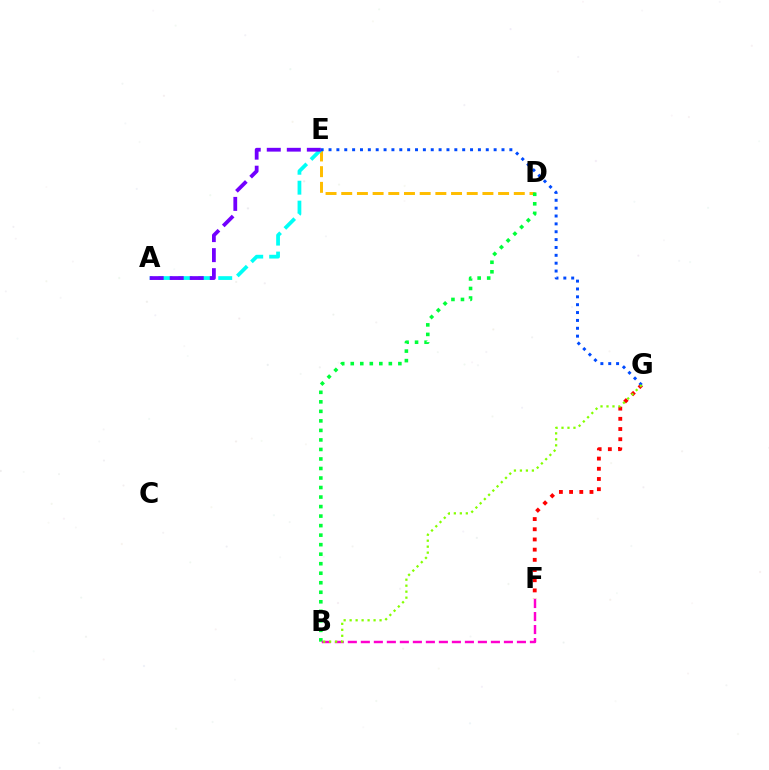{('D', 'E'): [{'color': '#ffbd00', 'line_style': 'dashed', 'thickness': 2.13}], ('F', 'G'): [{'color': '#ff0000', 'line_style': 'dotted', 'thickness': 2.77}], ('A', 'E'): [{'color': '#00fff6', 'line_style': 'dashed', 'thickness': 2.71}, {'color': '#7200ff', 'line_style': 'dashed', 'thickness': 2.72}], ('B', 'D'): [{'color': '#00ff39', 'line_style': 'dotted', 'thickness': 2.59}], ('B', 'F'): [{'color': '#ff00cf', 'line_style': 'dashed', 'thickness': 1.77}], ('E', 'G'): [{'color': '#004bff', 'line_style': 'dotted', 'thickness': 2.14}], ('B', 'G'): [{'color': '#84ff00', 'line_style': 'dotted', 'thickness': 1.63}]}